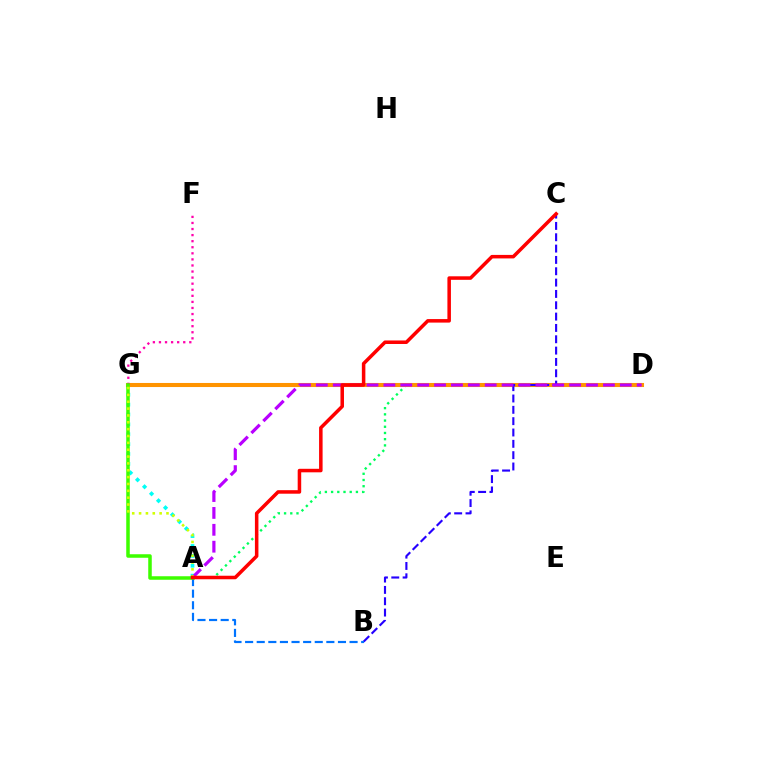{('A', 'D'): [{'color': '#00ff5c', 'line_style': 'dotted', 'thickness': 1.69}, {'color': '#b900ff', 'line_style': 'dashed', 'thickness': 2.29}], ('A', 'G'): [{'color': '#00fff6', 'line_style': 'dotted', 'thickness': 2.68}, {'color': '#3dff00', 'line_style': 'solid', 'thickness': 2.54}, {'color': '#d1ff00', 'line_style': 'dotted', 'thickness': 1.86}], ('D', 'G'): [{'color': '#ff9400', 'line_style': 'solid', 'thickness': 2.93}], ('B', 'C'): [{'color': '#2500ff', 'line_style': 'dashed', 'thickness': 1.54}], ('A', 'B'): [{'color': '#0074ff', 'line_style': 'dashed', 'thickness': 1.58}], ('F', 'G'): [{'color': '#ff00ac', 'line_style': 'dotted', 'thickness': 1.65}], ('A', 'C'): [{'color': '#ff0000', 'line_style': 'solid', 'thickness': 2.53}]}